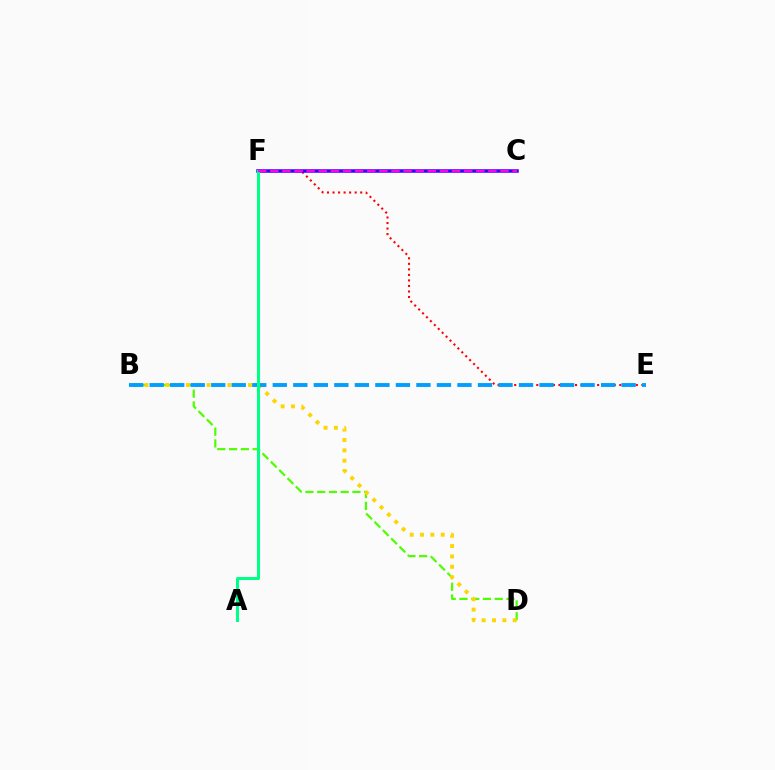{('E', 'F'): [{'color': '#ff0000', 'line_style': 'dotted', 'thickness': 1.5}], ('C', 'F'): [{'color': '#3700ff', 'line_style': 'solid', 'thickness': 2.53}, {'color': '#ff00ed', 'line_style': 'dashed', 'thickness': 1.65}], ('B', 'D'): [{'color': '#4fff00', 'line_style': 'dashed', 'thickness': 1.6}, {'color': '#ffd500', 'line_style': 'dotted', 'thickness': 2.81}], ('B', 'E'): [{'color': '#009eff', 'line_style': 'dashed', 'thickness': 2.79}], ('A', 'F'): [{'color': '#00ff86', 'line_style': 'solid', 'thickness': 2.18}]}